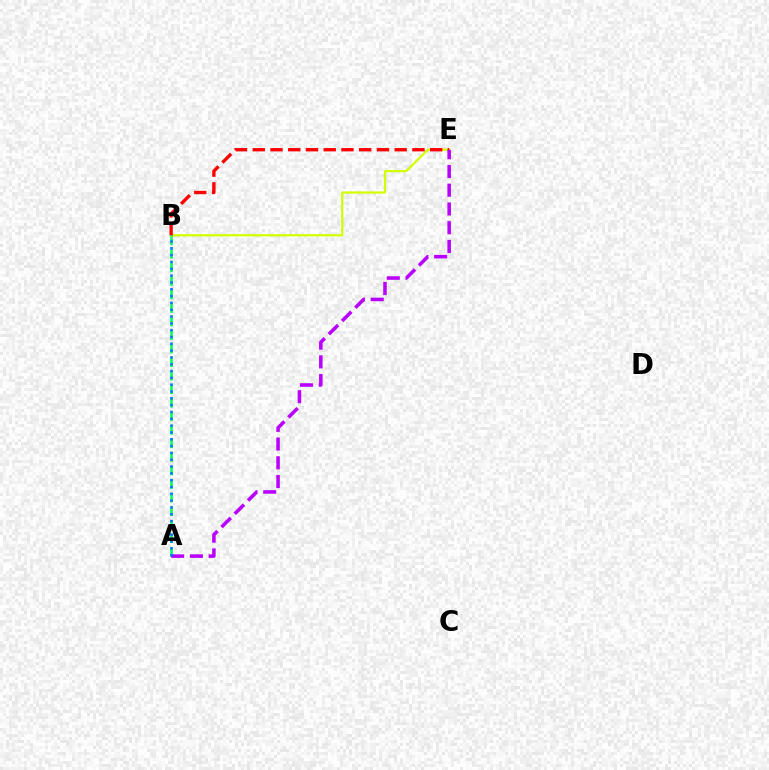{('A', 'B'): [{'color': '#00ff5c', 'line_style': 'dashed', 'thickness': 1.84}, {'color': '#0074ff', 'line_style': 'dotted', 'thickness': 1.85}], ('B', 'E'): [{'color': '#d1ff00', 'line_style': 'solid', 'thickness': 1.6}, {'color': '#ff0000', 'line_style': 'dashed', 'thickness': 2.41}], ('A', 'E'): [{'color': '#b900ff', 'line_style': 'dashed', 'thickness': 2.55}]}